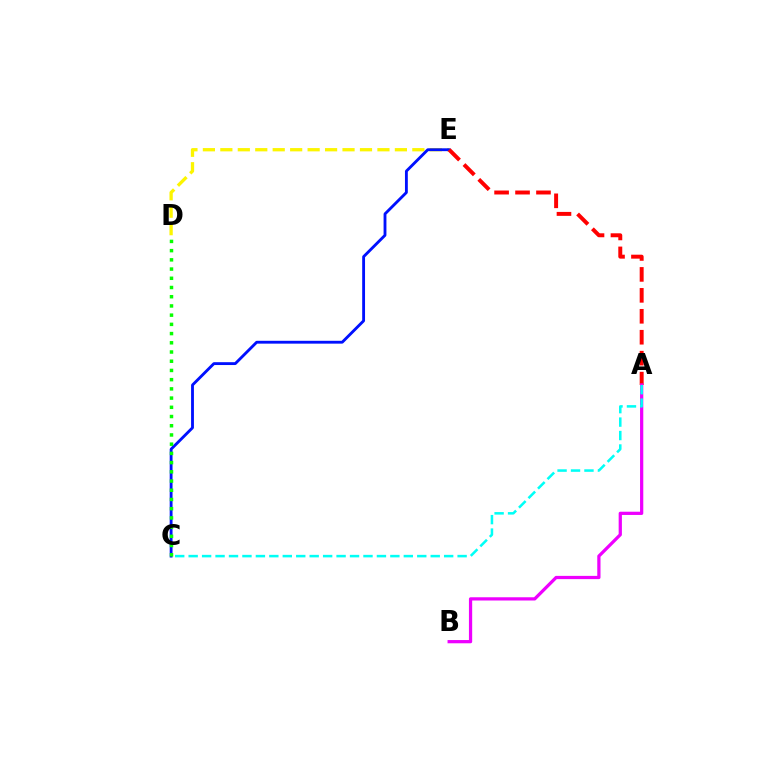{('D', 'E'): [{'color': '#fcf500', 'line_style': 'dashed', 'thickness': 2.37}], ('C', 'E'): [{'color': '#0010ff', 'line_style': 'solid', 'thickness': 2.05}], ('A', 'E'): [{'color': '#ff0000', 'line_style': 'dashed', 'thickness': 2.85}], ('C', 'D'): [{'color': '#08ff00', 'line_style': 'dotted', 'thickness': 2.5}], ('A', 'B'): [{'color': '#ee00ff', 'line_style': 'solid', 'thickness': 2.33}], ('A', 'C'): [{'color': '#00fff6', 'line_style': 'dashed', 'thickness': 1.83}]}